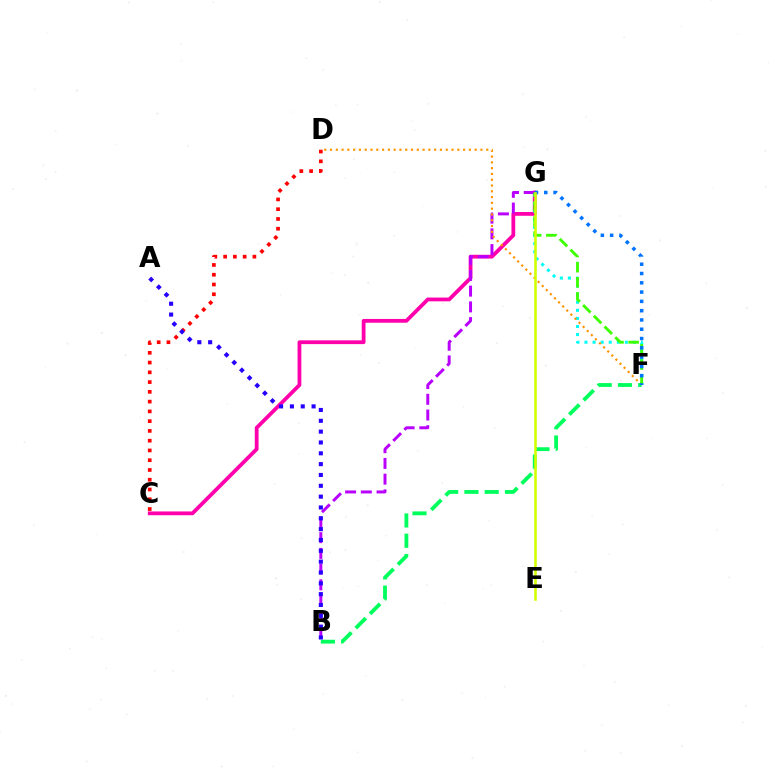{('C', 'G'): [{'color': '#ff00ac', 'line_style': 'solid', 'thickness': 2.73}], ('B', 'G'): [{'color': '#b900ff', 'line_style': 'dashed', 'thickness': 2.14}], ('F', 'G'): [{'color': '#00fff6', 'line_style': 'dotted', 'thickness': 2.19}, {'color': '#3dff00', 'line_style': 'dashed', 'thickness': 2.06}, {'color': '#0074ff', 'line_style': 'dotted', 'thickness': 2.52}], ('D', 'F'): [{'color': '#ff9400', 'line_style': 'dotted', 'thickness': 1.57}], ('B', 'F'): [{'color': '#00ff5c', 'line_style': 'dashed', 'thickness': 2.75}], ('C', 'D'): [{'color': '#ff0000', 'line_style': 'dotted', 'thickness': 2.65}], ('E', 'G'): [{'color': '#d1ff00', 'line_style': 'solid', 'thickness': 1.86}], ('A', 'B'): [{'color': '#2500ff', 'line_style': 'dotted', 'thickness': 2.94}]}